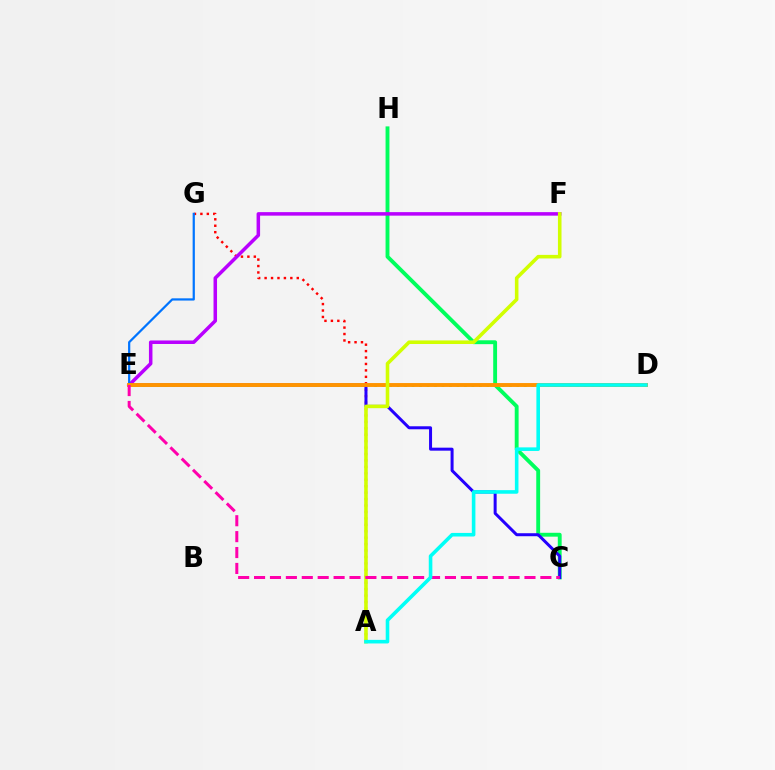{('A', 'G'): [{'color': '#ff0000', 'line_style': 'dotted', 'thickness': 1.75}], ('C', 'H'): [{'color': '#00ff5c', 'line_style': 'solid', 'thickness': 2.78}], ('E', 'F'): [{'color': '#b900ff', 'line_style': 'solid', 'thickness': 2.53}], ('E', 'G'): [{'color': '#0074ff', 'line_style': 'solid', 'thickness': 1.6}], ('C', 'E'): [{'color': '#2500ff', 'line_style': 'solid', 'thickness': 2.16}, {'color': '#ff00ac', 'line_style': 'dashed', 'thickness': 2.16}], ('D', 'E'): [{'color': '#3dff00', 'line_style': 'dotted', 'thickness': 2.03}, {'color': '#ff9400', 'line_style': 'solid', 'thickness': 2.81}], ('A', 'F'): [{'color': '#d1ff00', 'line_style': 'solid', 'thickness': 2.57}], ('A', 'D'): [{'color': '#00fff6', 'line_style': 'solid', 'thickness': 2.58}]}